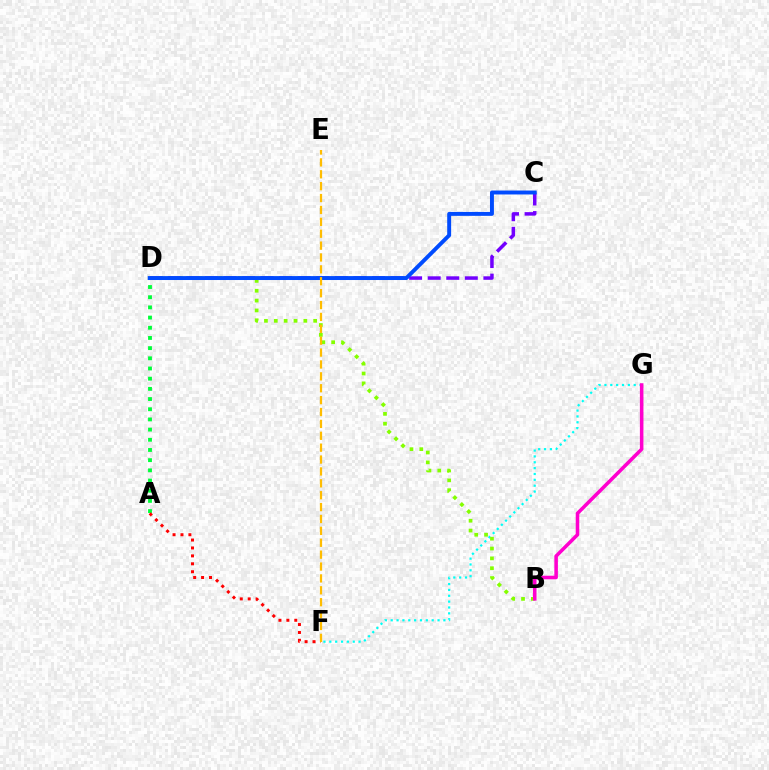{('A', 'D'): [{'color': '#00ff39', 'line_style': 'dotted', 'thickness': 2.77}], ('F', 'G'): [{'color': '#00fff6', 'line_style': 'dotted', 'thickness': 1.59}], ('B', 'D'): [{'color': '#84ff00', 'line_style': 'dotted', 'thickness': 2.67}], ('B', 'G'): [{'color': '#ff00cf', 'line_style': 'solid', 'thickness': 2.56}], ('A', 'F'): [{'color': '#ff0000', 'line_style': 'dotted', 'thickness': 2.15}], ('C', 'D'): [{'color': '#7200ff', 'line_style': 'dashed', 'thickness': 2.52}, {'color': '#004bff', 'line_style': 'solid', 'thickness': 2.83}], ('E', 'F'): [{'color': '#ffbd00', 'line_style': 'dashed', 'thickness': 1.61}]}